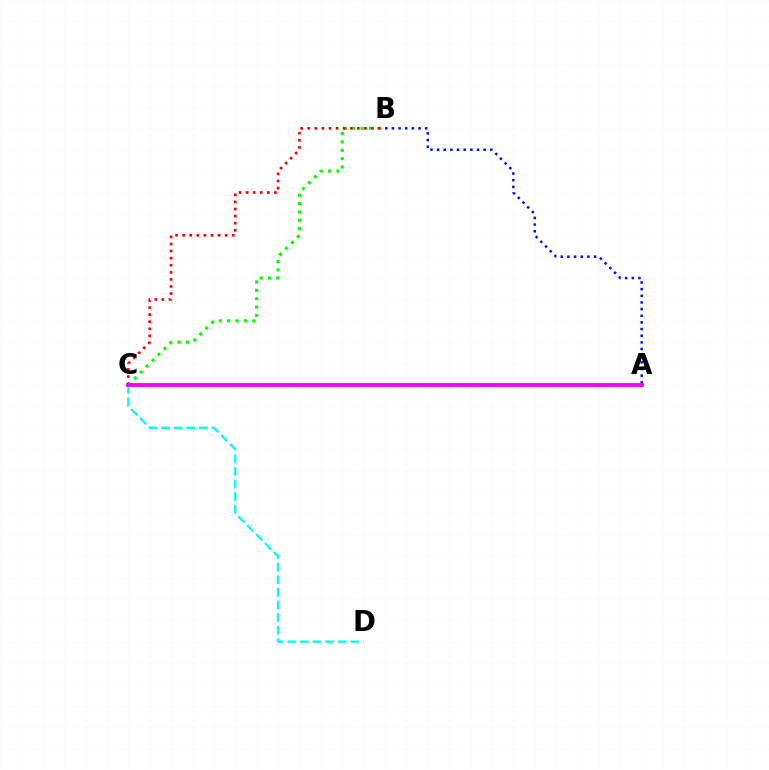{('C', 'D'): [{'color': '#00fff6', 'line_style': 'dashed', 'thickness': 1.71}], ('B', 'C'): [{'color': '#08ff00', 'line_style': 'dotted', 'thickness': 2.27}, {'color': '#ff0000', 'line_style': 'dotted', 'thickness': 1.92}], ('A', 'C'): [{'color': '#fcf500', 'line_style': 'dotted', 'thickness': 2.71}, {'color': '#ee00ff', 'line_style': 'solid', 'thickness': 2.71}], ('A', 'B'): [{'color': '#0010ff', 'line_style': 'dotted', 'thickness': 1.81}]}